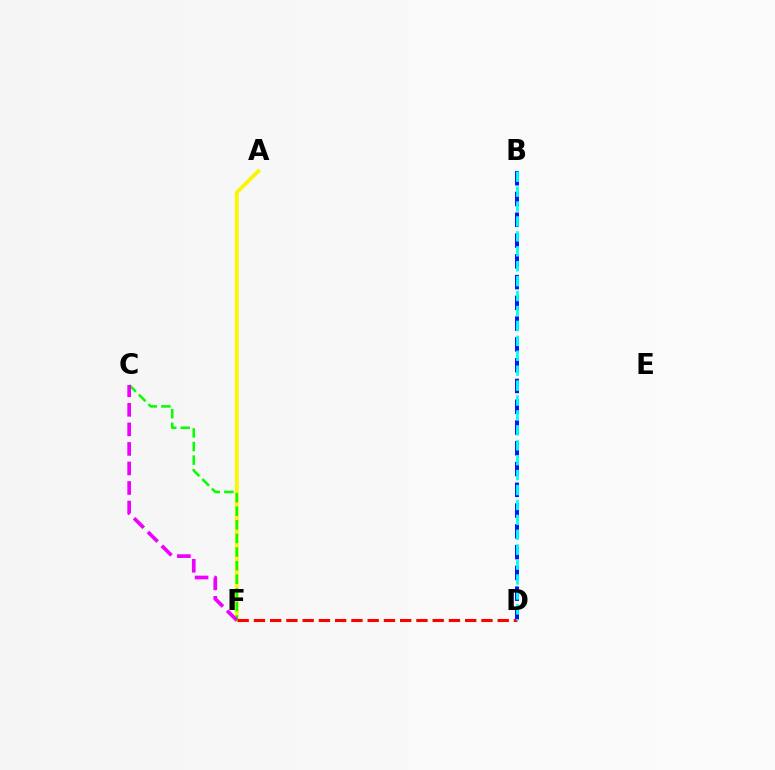{('B', 'D'): [{'color': '#0010ff', 'line_style': 'dashed', 'thickness': 2.82}, {'color': '#00fff6', 'line_style': 'dashed', 'thickness': 2.03}], ('A', 'F'): [{'color': '#fcf500', 'line_style': 'solid', 'thickness': 2.71}], ('D', 'F'): [{'color': '#ff0000', 'line_style': 'dashed', 'thickness': 2.21}], ('C', 'F'): [{'color': '#08ff00', 'line_style': 'dashed', 'thickness': 1.85}, {'color': '#ee00ff', 'line_style': 'dashed', 'thickness': 2.65}]}